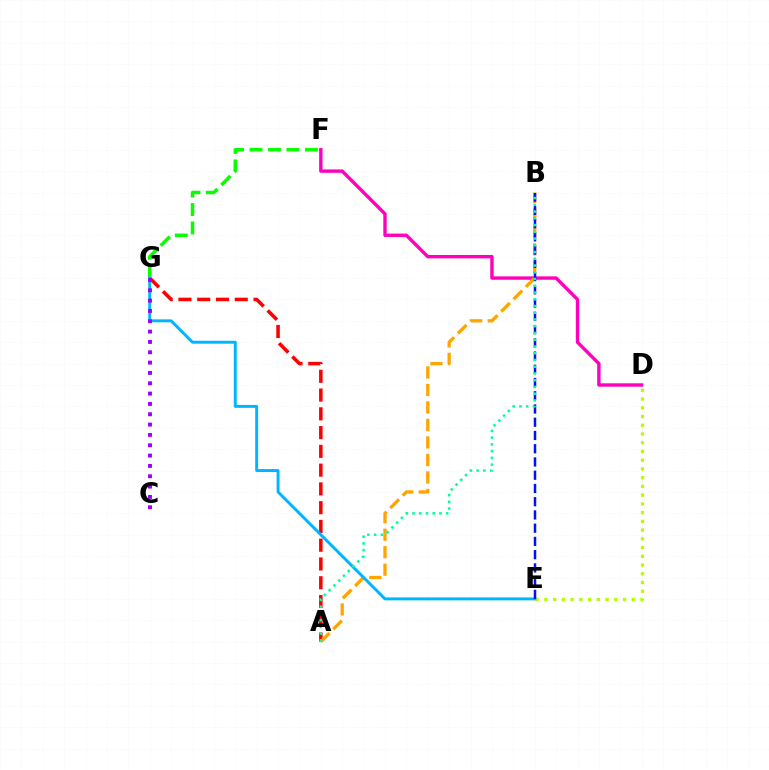{('A', 'G'): [{'color': '#ff0000', 'line_style': 'dashed', 'thickness': 2.55}], ('F', 'G'): [{'color': '#08ff00', 'line_style': 'dashed', 'thickness': 2.51}], ('D', 'E'): [{'color': '#b3ff00', 'line_style': 'dotted', 'thickness': 2.37}], ('D', 'F'): [{'color': '#ff00bd', 'line_style': 'solid', 'thickness': 2.44}], ('A', 'B'): [{'color': '#ffa500', 'line_style': 'dashed', 'thickness': 2.38}, {'color': '#00ff9d', 'line_style': 'dotted', 'thickness': 1.83}], ('E', 'G'): [{'color': '#00b5ff', 'line_style': 'solid', 'thickness': 2.11}], ('C', 'G'): [{'color': '#9b00ff', 'line_style': 'dotted', 'thickness': 2.81}], ('B', 'E'): [{'color': '#0010ff', 'line_style': 'dashed', 'thickness': 1.8}]}